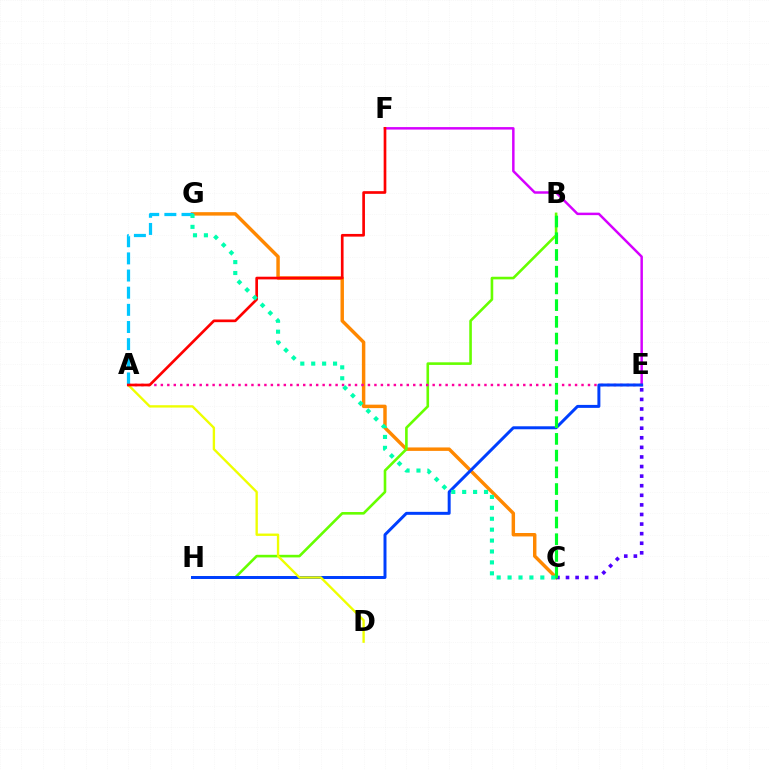{('C', 'G'): [{'color': '#ff8800', 'line_style': 'solid', 'thickness': 2.48}, {'color': '#00ffaf', 'line_style': 'dotted', 'thickness': 2.97}], ('B', 'H'): [{'color': '#66ff00', 'line_style': 'solid', 'thickness': 1.88}], ('E', 'F'): [{'color': '#d600ff', 'line_style': 'solid', 'thickness': 1.78}], ('A', 'E'): [{'color': '#ff00a0', 'line_style': 'dotted', 'thickness': 1.76}], ('E', 'H'): [{'color': '#003fff', 'line_style': 'solid', 'thickness': 2.14}], ('C', 'E'): [{'color': '#4f00ff', 'line_style': 'dotted', 'thickness': 2.61}], ('A', 'D'): [{'color': '#eeff00', 'line_style': 'solid', 'thickness': 1.7}], ('A', 'G'): [{'color': '#00c7ff', 'line_style': 'dashed', 'thickness': 2.33}], ('A', 'F'): [{'color': '#ff0000', 'line_style': 'solid', 'thickness': 1.93}], ('B', 'C'): [{'color': '#00ff27', 'line_style': 'dashed', 'thickness': 2.27}]}